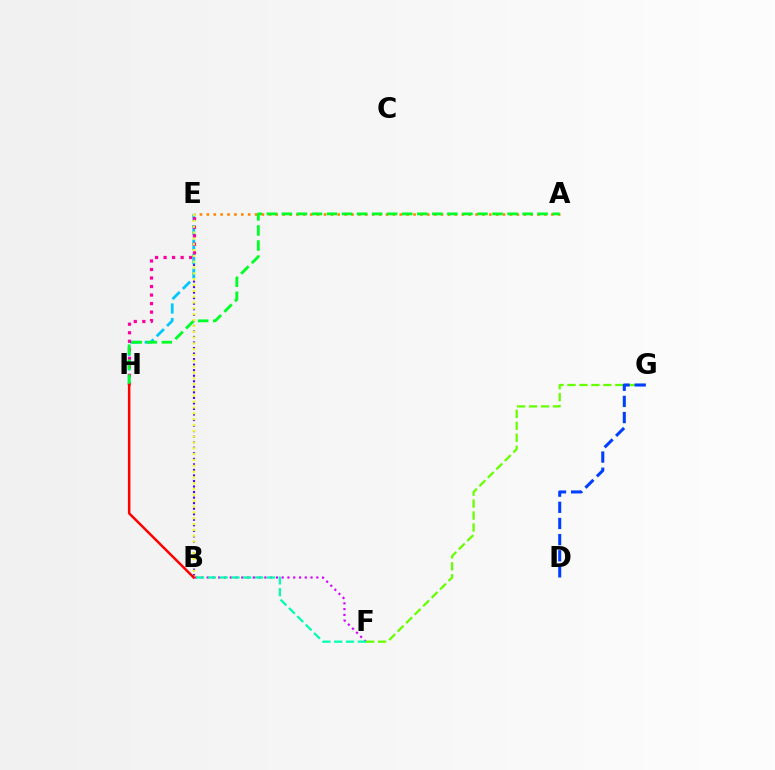{('B', 'F'): [{'color': '#d600ff', 'line_style': 'dotted', 'thickness': 1.57}, {'color': '#00ffaf', 'line_style': 'dashed', 'thickness': 1.6}], ('B', 'E'): [{'color': '#4f00ff', 'line_style': 'dotted', 'thickness': 1.51}, {'color': '#eeff00', 'line_style': 'dotted', 'thickness': 1.58}], ('A', 'E'): [{'color': '#ff8800', 'line_style': 'dotted', 'thickness': 1.87}], ('E', 'H'): [{'color': '#00c7ff', 'line_style': 'dashed', 'thickness': 1.98}, {'color': '#ff00a0', 'line_style': 'dotted', 'thickness': 2.32}], ('A', 'H'): [{'color': '#00ff27', 'line_style': 'dashed', 'thickness': 2.04}], ('F', 'G'): [{'color': '#66ff00', 'line_style': 'dashed', 'thickness': 1.62}], ('D', 'G'): [{'color': '#003fff', 'line_style': 'dashed', 'thickness': 2.19}], ('B', 'H'): [{'color': '#ff0000', 'line_style': 'solid', 'thickness': 1.8}]}